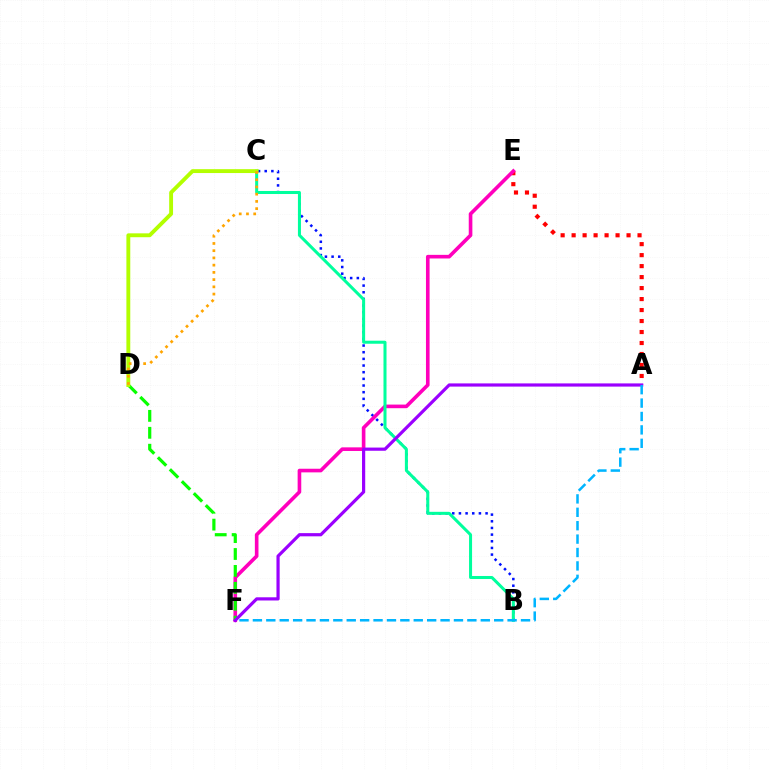{('A', 'E'): [{'color': '#ff0000', 'line_style': 'dotted', 'thickness': 2.98}], ('B', 'C'): [{'color': '#0010ff', 'line_style': 'dotted', 'thickness': 1.81}, {'color': '#00ff9d', 'line_style': 'solid', 'thickness': 2.18}], ('E', 'F'): [{'color': '#ff00bd', 'line_style': 'solid', 'thickness': 2.61}], ('D', 'F'): [{'color': '#08ff00', 'line_style': 'dashed', 'thickness': 2.3}], ('C', 'D'): [{'color': '#b3ff00', 'line_style': 'solid', 'thickness': 2.79}, {'color': '#ffa500', 'line_style': 'dotted', 'thickness': 1.96}], ('A', 'F'): [{'color': '#9b00ff', 'line_style': 'solid', 'thickness': 2.3}, {'color': '#00b5ff', 'line_style': 'dashed', 'thickness': 1.82}]}